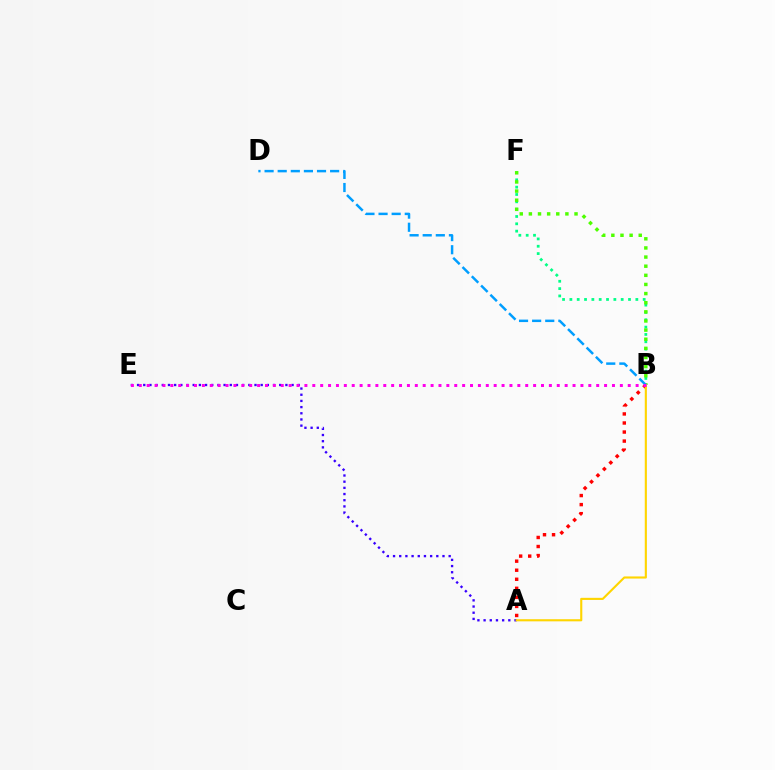{('A', 'B'): [{'color': '#ff0000', 'line_style': 'dotted', 'thickness': 2.46}, {'color': '#ffd500', 'line_style': 'solid', 'thickness': 1.53}], ('B', 'F'): [{'color': '#00ff86', 'line_style': 'dotted', 'thickness': 1.99}, {'color': '#4fff00', 'line_style': 'dotted', 'thickness': 2.48}], ('A', 'E'): [{'color': '#3700ff', 'line_style': 'dotted', 'thickness': 1.68}], ('B', 'D'): [{'color': '#009eff', 'line_style': 'dashed', 'thickness': 1.78}], ('B', 'E'): [{'color': '#ff00ed', 'line_style': 'dotted', 'thickness': 2.14}]}